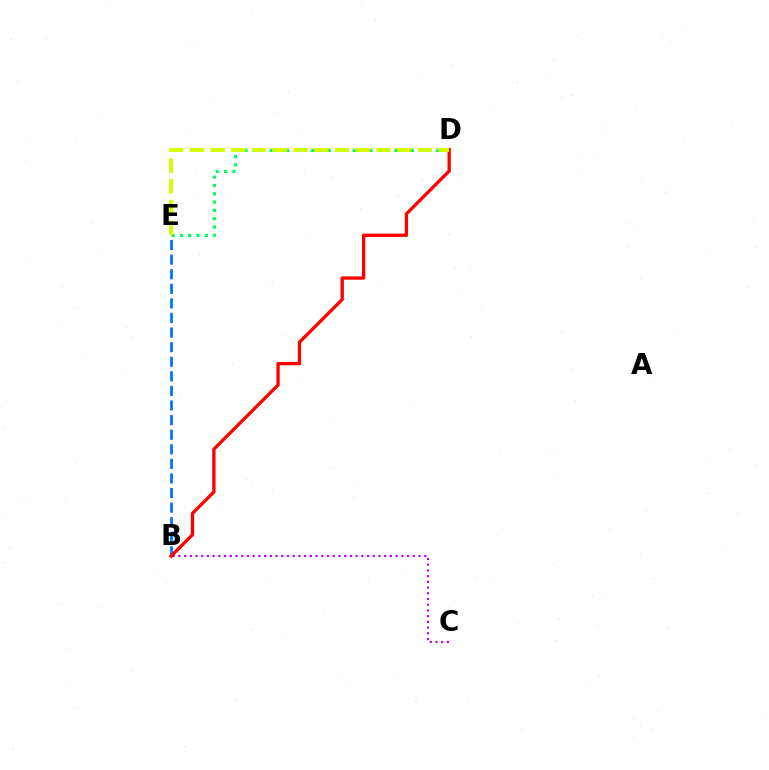{('B', 'C'): [{'color': '#b900ff', 'line_style': 'dotted', 'thickness': 1.55}], ('B', 'E'): [{'color': '#0074ff', 'line_style': 'dashed', 'thickness': 1.98}], ('B', 'D'): [{'color': '#ff0000', 'line_style': 'solid', 'thickness': 2.39}], ('D', 'E'): [{'color': '#00ff5c', 'line_style': 'dotted', 'thickness': 2.26}, {'color': '#d1ff00', 'line_style': 'dashed', 'thickness': 2.82}]}